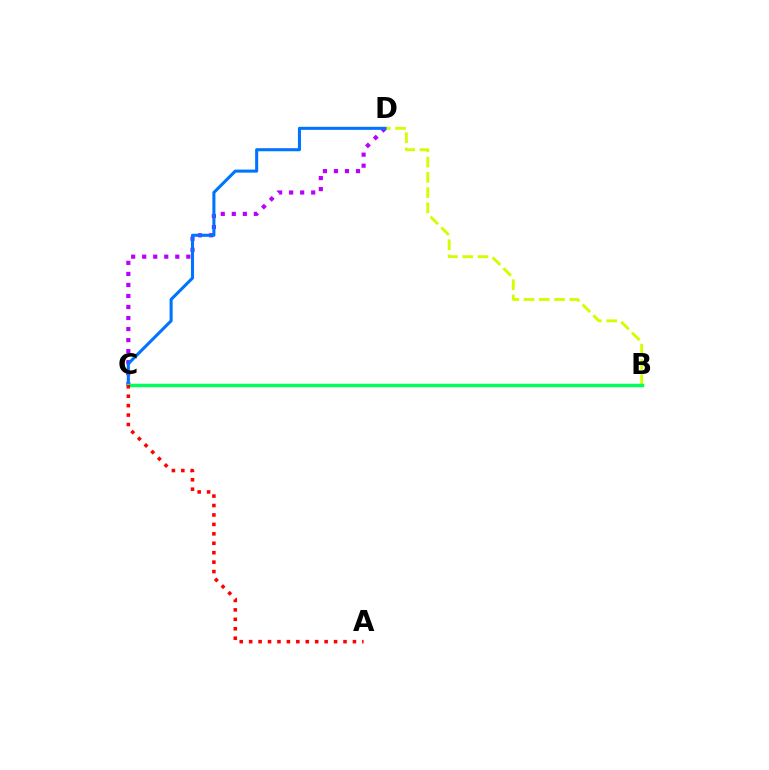{('B', 'D'): [{'color': '#d1ff00', 'line_style': 'dashed', 'thickness': 2.07}], ('C', 'D'): [{'color': '#b900ff', 'line_style': 'dotted', 'thickness': 3.0}, {'color': '#0074ff', 'line_style': 'solid', 'thickness': 2.21}], ('B', 'C'): [{'color': '#00ff5c', 'line_style': 'solid', 'thickness': 2.49}], ('A', 'C'): [{'color': '#ff0000', 'line_style': 'dotted', 'thickness': 2.56}]}